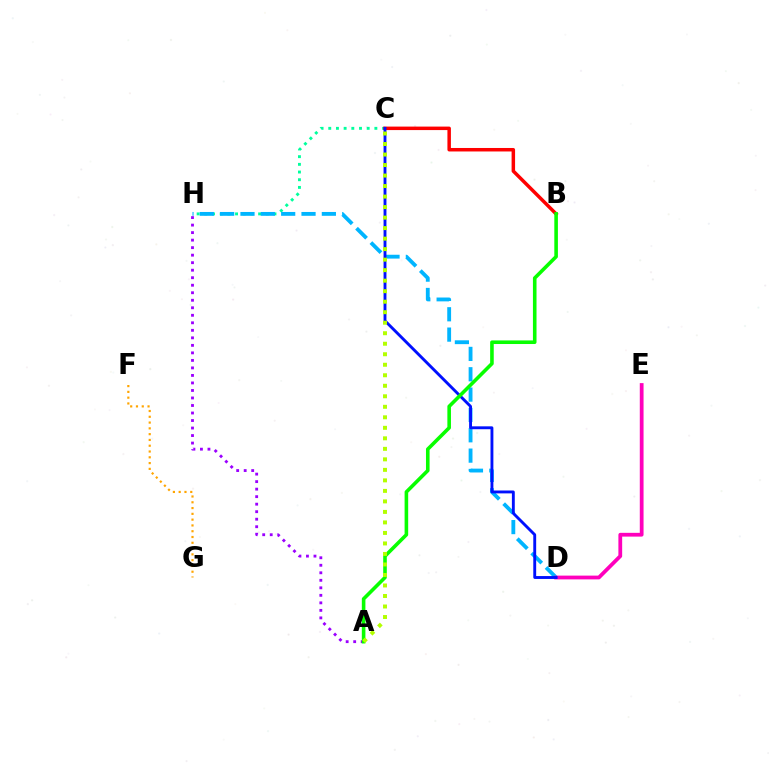{('A', 'H'): [{'color': '#9b00ff', 'line_style': 'dotted', 'thickness': 2.04}], ('C', 'H'): [{'color': '#00ff9d', 'line_style': 'dotted', 'thickness': 2.09}], ('D', 'H'): [{'color': '#00b5ff', 'line_style': 'dashed', 'thickness': 2.76}], ('B', 'C'): [{'color': '#ff0000', 'line_style': 'solid', 'thickness': 2.51}], ('D', 'E'): [{'color': '#ff00bd', 'line_style': 'solid', 'thickness': 2.71}], ('C', 'D'): [{'color': '#0010ff', 'line_style': 'solid', 'thickness': 2.07}], ('A', 'B'): [{'color': '#08ff00', 'line_style': 'solid', 'thickness': 2.59}], ('A', 'C'): [{'color': '#b3ff00', 'line_style': 'dotted', 'thickness': 2.86}], ('F', 'G'): [{'color': '#ffa500', 'line_style': 'dotted', 'thickness': 1.57}]}